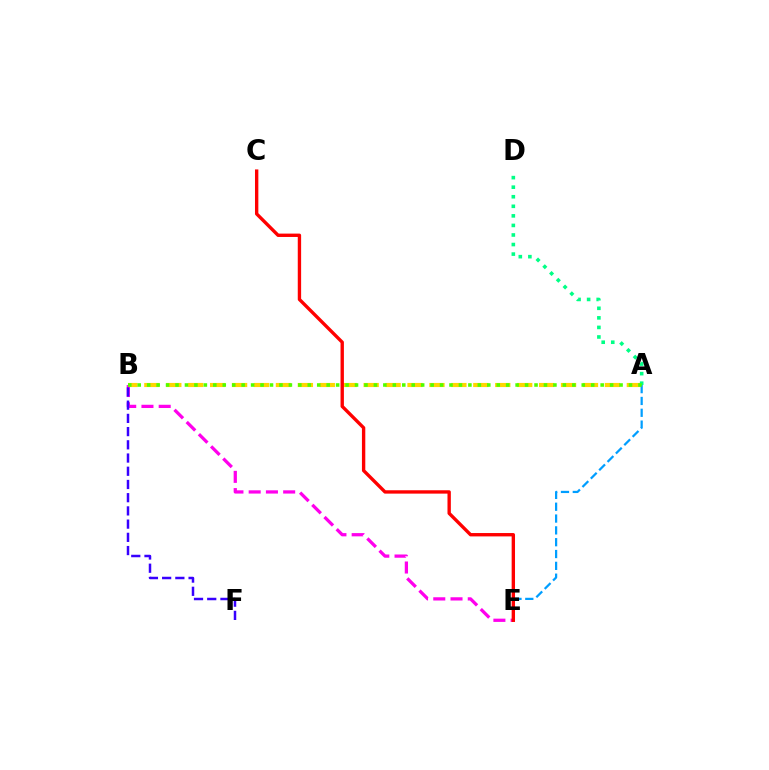{('B', 'E'): [{'color': '#ff00ed', 'line_style': 'dashed', 'thickness': 2.34}], ('A', 'B'): [{'color': '#ffd500', 'line_style': 'dashed', 'thickness': 2.98}, {'color': '#4fff00', 'line_style': 'dotted', 'thickness': 2.57}], ('A', 'D'): [{'color': '#00ff86', 'line_style': 'dotted', 'thickness': 2.6}], ('A', 'E'): [{'color': '#009eff', 'line_style': 'dashed', 'thickness': 1.61}], ('B', 'F'): [{'color': '#3700ff', 'line_style': 'dashed', 'thickness': 1.8}], ('C', 'E'): [{'color': '#ff0000', 'line_style': 'solid', 'thickness': 2.42}]}